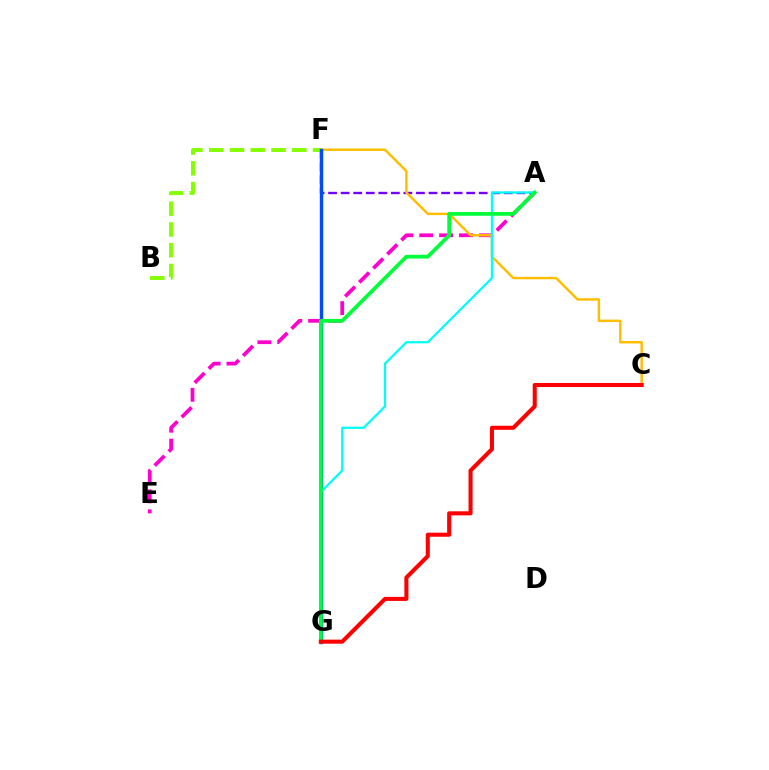{('A', 'F'): [{'color': '#7200ff', 'line_style': 'dashed', 'thickness': 1.71}], ('A', 'E'): [{'color': '#ff00cf', 'line_style': 'dashed', 'thickness': 2.7}], ('B', 'F'): [{'color': '#84ff00', 'line_style': 'dashed', 'thickness': 2.82}], ('C', 'F'): [{'color': '#ffbd00', 'line_style': 'solid', 'thickness': 1.75}], ('F', 'G'): [{'color': '#004bff', 'line_style': 'solid', 'thickness': 2.46}], ('A', 'G'): [{'color': '#00fff6', 'line_style': 'solid', 'thickness': 1.63}, {'color': '#00ff39', 'line_style': 'solid', 'thickness': 2.69}], ('C', 'G'): [{'color': '#ff0000', 'line_style': 'solid', 'thickness': 2.92}]}